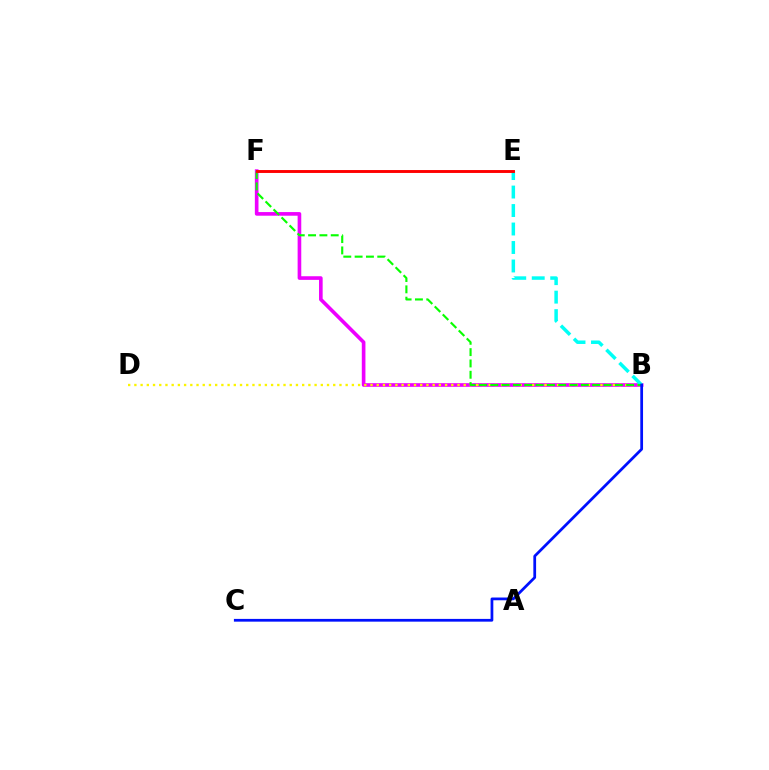{('B', 'F'): [{'color': '#ee00ff', 'line_style': 'solid', 'thickness': 2.62}, {'color': '#08ff00', 'line_style': 'dashed', 'thickness': 1.54}], ('B', 'D'): [{'color': '#fcf500', 'line_style': 'dotted', 'thickness': 1.69}], ('B', 'E'): [{'color': '#00fff6', 'line_style': 'dashed', 'thickness': 2.51}], ('B', 'C'): [{'color': '#0010ff', 'line_style': 'solid', 'thickness': 1.98}], ('E', 'F'): [{'color': '#ff0000', 'line_style': 'solid', 'thickness': 2.09}]}